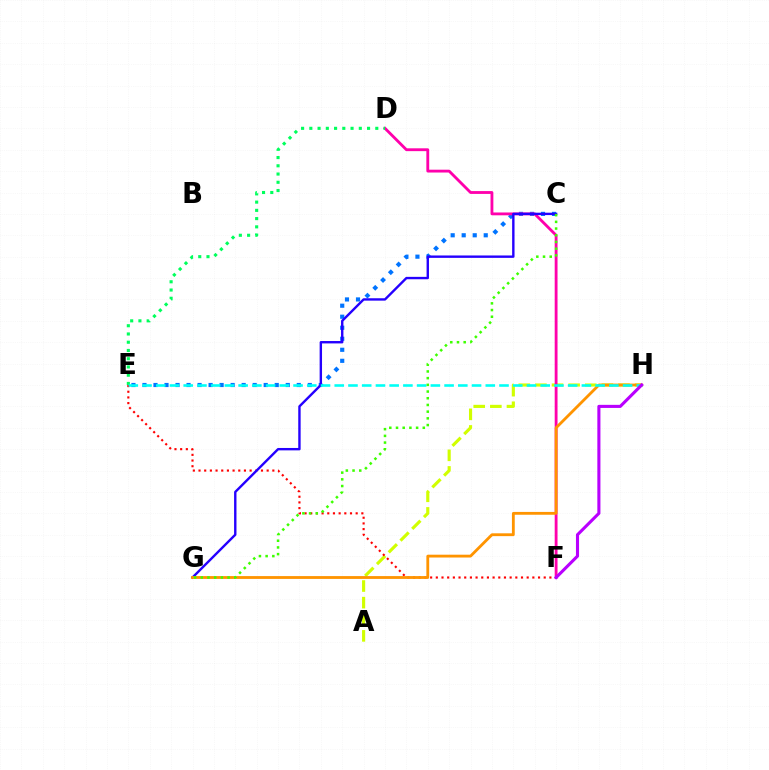{('A', 'H'): [{'color': '#d1ff00', 'line_style': 'dashed', 'thickness': 2.26}], ('E', 'F'): [{'color': '#ff0000', 'line_style': 'dotted', 'thickness': 1.54}], ('C', 'E'): [{'color': '#0074ff', 'line_style': 'dotted', 'thickness': 2.99}], ('D', 'F'): [{'color': '#ff00ac', 'line_style': 'solid', 'thickness': 2.04}], ('C', 'G'): [{'color': '#2500ff', 'line_style': 'solid', 'thickness': 1.72}, {'color': '#3dff00', 'line_style': 'dotted', 'thickness': 1.82}], ('D', 'E'): [{'color': '#00ff5c', 'line_style': 'dotted', 'thickness': 2.24}], ('G', 'H'): [{'color': '#ff9400', 'line_style': 'solid', 'thickness': 2.03}], ('E', 'H'): [{'color': '#00fff6', 'line_style': 'dashed', 'thickness': 1.87}], ('F', 'H'): [{'color': '#b900ff', 'line_style': 'solid', 'thickness': 2.23}]}